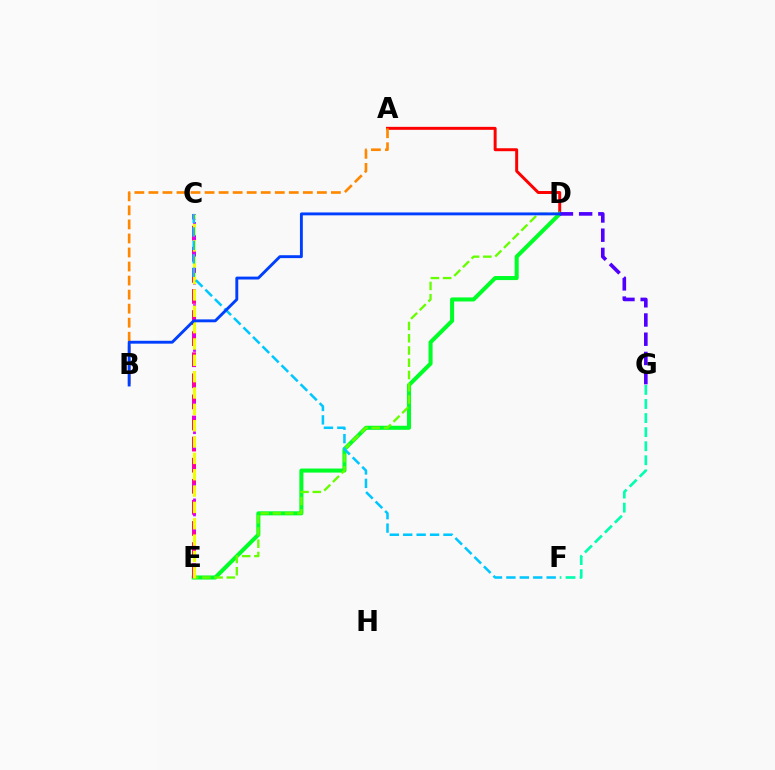{('A', 'D'): [{'color': '#ff0000', 'line_style': 'solid', 'thickness': 2.13}], ('D', 'E'): [{'color': '#00ff27', 'line_style': 'solid', 'thickness': 2.91}, {'color': '#66ff00', 'line_style': 'dashed', 'thickness': 1.66}], ('C', 'E'): [{'color': '#ff00a0', 'line_style': 'dashed', 'thickness': 2.87}, {'color': '#d600ff', 'line_style': 'dotted', 'thickness': 2.03}, {'color': '#eeff00', 'line_style': 'dashed', 'thickness': 2.22}], ('D', 'G'): [{'color': '#4f00ff', 'line_style': 'dashed', 'thickness': 2.61}], ('F', 'G'): [{'color': '#00ffaf', 'line_style': 'dashed', 'thickness': 1.91}], ('A', 'B'): [{'color': '#ff8800', 'line_style': 'dashed', 'thickness': 1.91}], ('C', 'F'): [{'color': '#00c7ff', 'line_style': 'dashed', 'thickness': 1.82}], ('B', 'D'): [{'color': '#003fff', 'line_style': 'solid', 'thickness': 2.08}]}